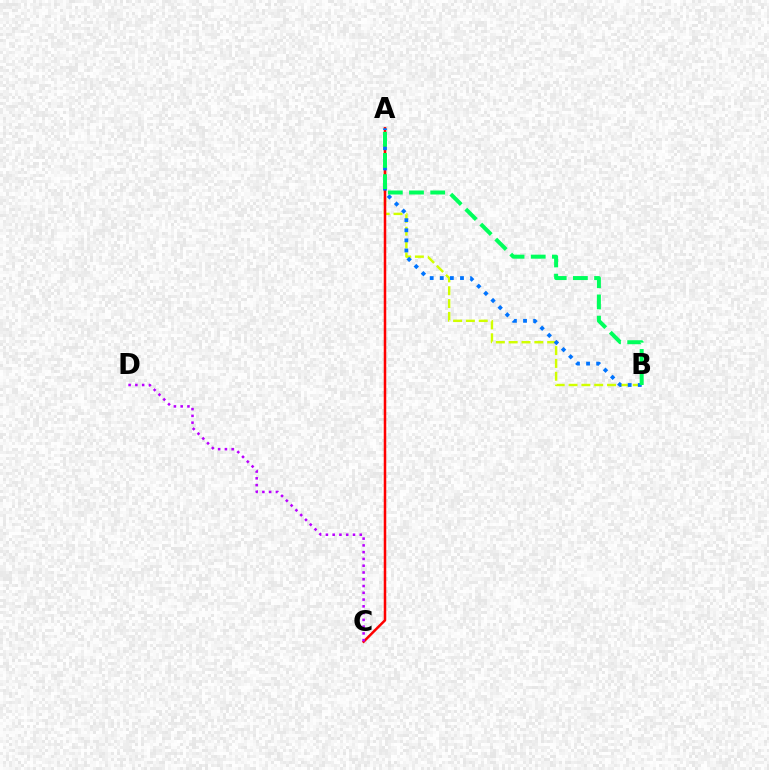{('A', 'B'): [{'color': '#d1ff00', 'line_style': 'dashed', 'thickness': 1.74}, {'color': '#0074ff', 'line_style': 'dotted', 'thickness': 2.74}, {'color': '#00ff5c', 'line_style': 'dashed', 'thickness': 2.88}], ('A', 'C'): [{'color': '#ff0000', 'line_style': 'solid', 'thickness': 1.81}], ('C', 'D'): [{'color': '#b900ff', 'line_style': 'dotted', 'thickness': 1.84}]}